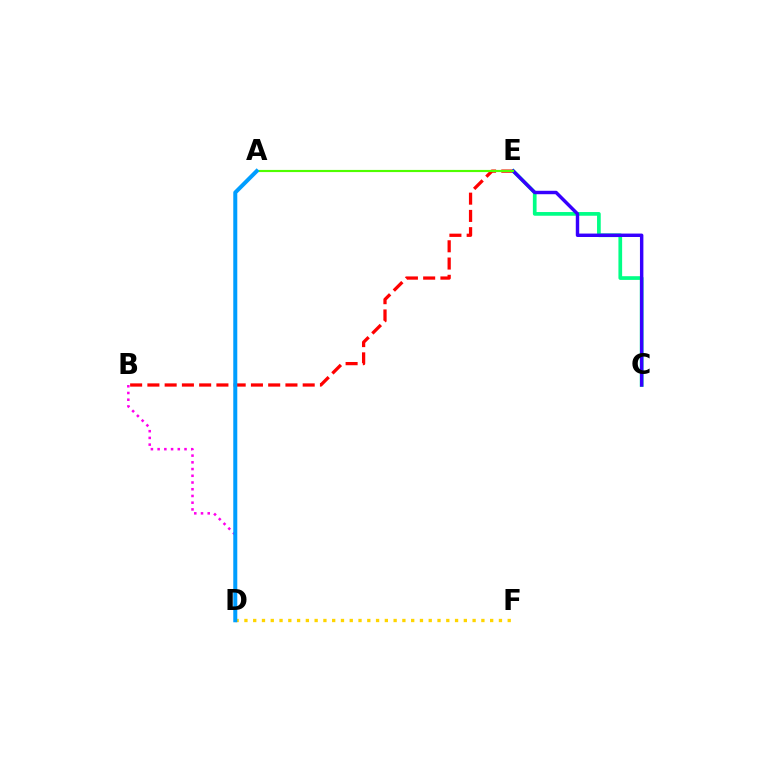{('B', 'E'): [{'color': '#ff0000', 'line_style': 'dashed', 'thickness': 2.34}], ('C', 'E'): [{'color': '#00ff86', 'line_style': 'solid', 'thickness': 2.67}, {'color': '#3700ff', 'line_style': 'solid', 'thickness': 2.47}], ('B', 'D'): [{'color': '#ff00ed', 'line_style': 'dotted', 'thickness': 1.83}], ('A', 'E'): [{'color': '#4fff00', 'line_style': 'solid', 'thickness': 1.55}], ('D', 'F'): [{'color': '#ffd500', 'line_style': 'dotted', 'thickness': 2.38}], ('A', 'D'): [{'color': '#009eff', 'line_style': 'solid', 'thickness': 2.88}]}